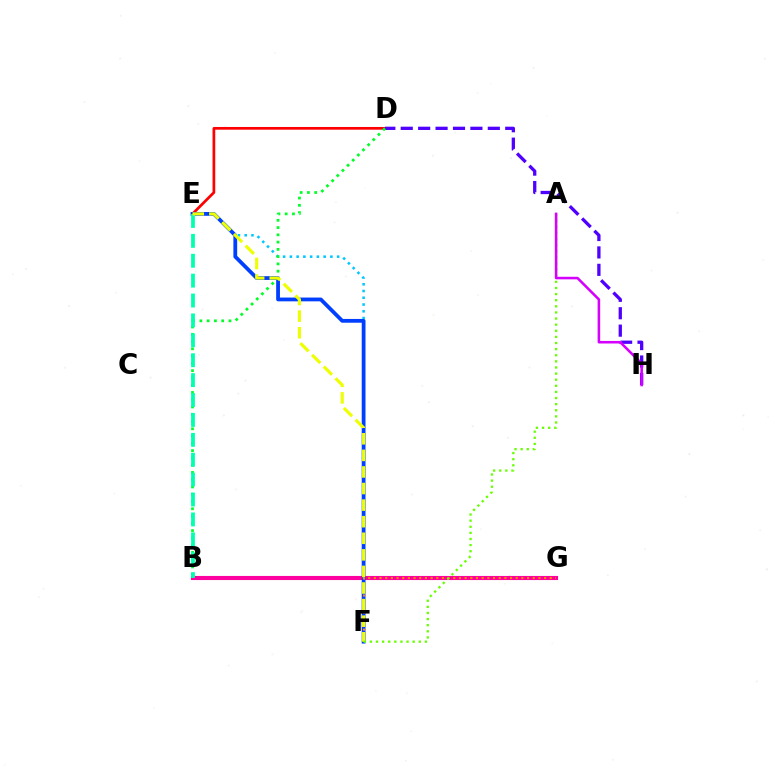{('B', 'G'): [{'color': '#ff00a0', 'line_style': 'solid', 'thickness': 2.95}], ('E', 'F'): [{'color': '#00c7ff', 'line_style': 'dotted', 'thickness': 1.84}, {'color': '#003fff', 'line_style': 'solid', 'thickness': 2.72}, {'color': '#eeff00', 'line_style': 'dashed', 'thickness': 2.25}], ('D', 'E'): [{'color': '#ff0000', 'line_style': 'solid', 'thickness': 1.95}], ('D', 'H'): [{'color': '#4f00ff', 'line_style': 'dashed', 'thickness': 2.37}], ('B', 'D'): [{'color': '#00ff27', 'line_style': 'dotted', 'thickness': 1.98}], ('F', 'G'): [{'color': '#ff8800', 'line_style': 'dotted', 'thickness': 1.54}], ('B', 'E'): [{'color': '#00ffaf', 'line_style': 'dashed', 'thickness': 2.7}], ('A', 'F'): [{'color': '#66ff00', 'line_style': 'dotted', 'thickness': 1.66}], ('A', 'H'): [{'color': '#d600ff', 'line_style': 'solid', 'thickness': 1.84}]}